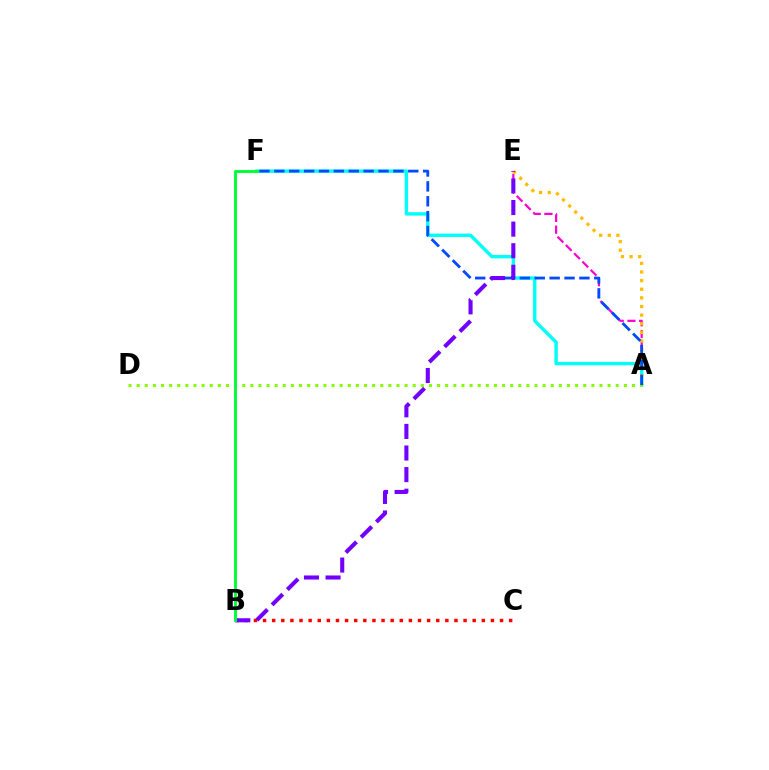{('A', 'E'): [{'color': '#ff00cf', 'line_style': 'dashed', 'thickness': 1.59}, {'color': '#ffbd00', 'line_style': 'dotted', 'thickness': 2.35}], ('A', 'F'): [{'color': '#00fff6', 'line_style': 'solid', 'thickness': 2.44}, {'color': '#004bff', 'line_style': 'dashed', 'thickness': 2.02}], ('A', 'D'): [{'color': '#84ff00', 'line_style': 'dotted', 'thickness': 2.21}], ('B', 'C'): [{'color': '#ff0000', 'line_style': 'dotted', 'thickness': 2.48}], ('B', 'E'): [{'color': '#7200ff', 'line_style': 'dashed', 'thickness': 2.93}], ('B', 'F'): [{'color': '#00ff39', 'line_style': 'solid', 'thickness': 2.1}]}